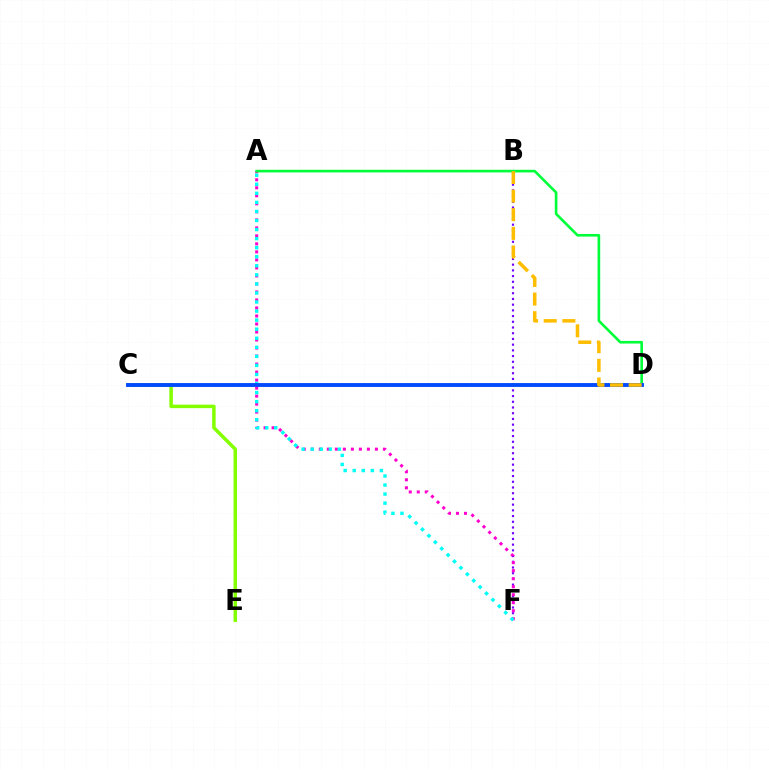{('B', 'F'): [{'color': '#7200ff', 'line_style': 'dotted', 'thickness': 1.55}], ('C', 'E'): [{'color': '#84ff00', 'line_style': 'solid', 'thickness': 2.53}], ('A', 'F'): [{'color': '#ff00cf', 'line_style': 'dotted', 'thickness': 2.18}, {'color': '#00fff6', 'line_style': 'dotted', 'thickness': 2.46}], ('A', 'D'): [{'color': '#00ff39', 'line_style': 'solid', 'thickness': 1.89}], ('C', 'D'): [{'color': '#ff0000', 'line_style': 'dashed', 'thickness': 1.66}, {'color': '#004bff', 'line_style': 'solid', 'thickness': 2.78}], ('B', 'D'): [{'color': '#ffbd00', 'line_style': 'dashed', 'thickness': 2.53}]}